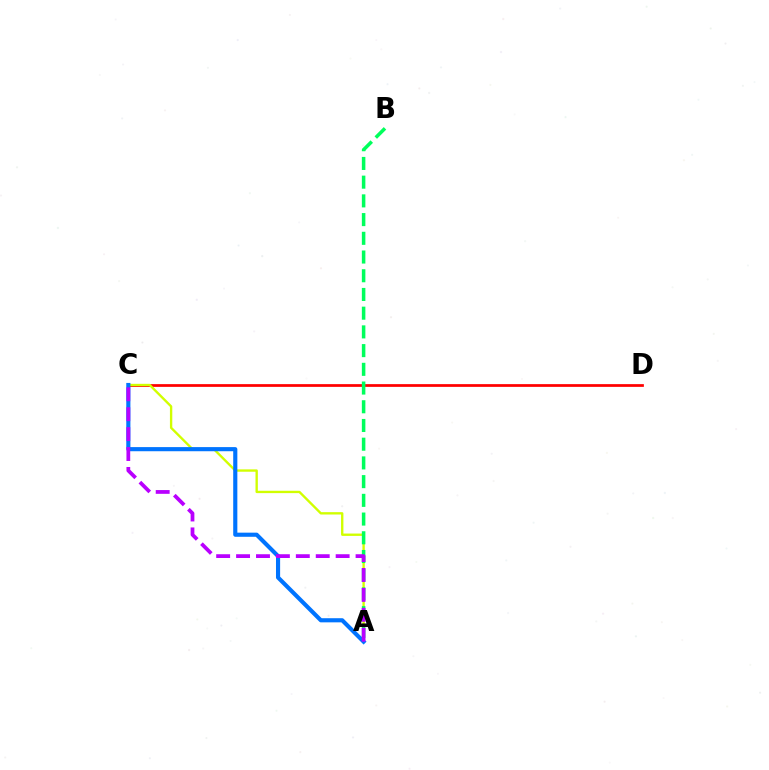{('C', 'D'): [{'color': '#ff0000', 'line_style': 'solid', 'thickness': 1.97}], ('A', 'C'): [{'color': '#d1ff00', 'line_style': 'solid', 'thickness': 1.7}, {'color': '#0074ff', 'line_style': 'solid', 'thickness': 2.97}, {'color': '#b900ff', 'line_style': 'dashed', 'thickness': 2.71}], ('A', 'B'): [{'color': '#00ff5c', 'line_style': 'dashed', 'thickness': 2.54}]}